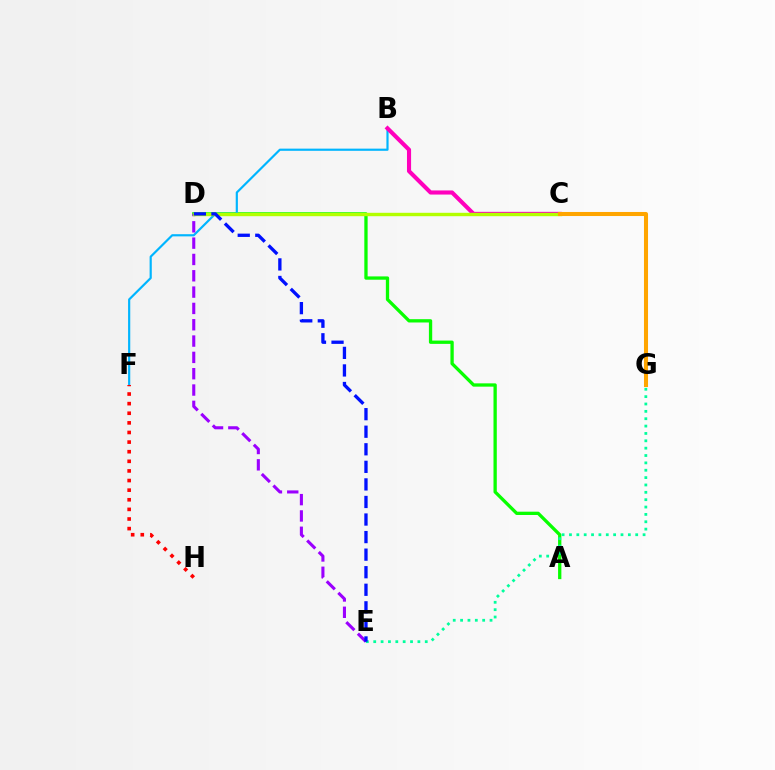{('A', 'D'): [{'color': '#08ff00', 'line_style': 'solid', 'thickness': 2.38}], ('B', 'F'): [{'color': '#00b5ff', 'line_style': 'solid', 'thickness': 1.57}], ('F', 'H'): [{'color': '#ff0000', 'line_style': 'dotted', 'thickness': 2.61}], ('E', 'G'): [{'color': '#00ff9d', 'line_style': 'dotted', 'thickness': 2.0}], ('B', 'C'): [{'color': '#ff00bd', 'line_style': 'solid', 'thickness': 2.96}], ('D', 'E'): [{'color': '#9b00ff', 'line_style': 'dashed', 'thickness': 2.22}, {'color': '#0010ff', 'line_style': 'dashed', 'thickness': 2.39}], ('C', 'D'): [{'color': '#b3ff00', 'line_style': 'solid', 'thickness': 2.44}], ('C', 'G'): [{'color': '#ffa500', 'line_style': 'solid', 'thickness': 2.92}]}